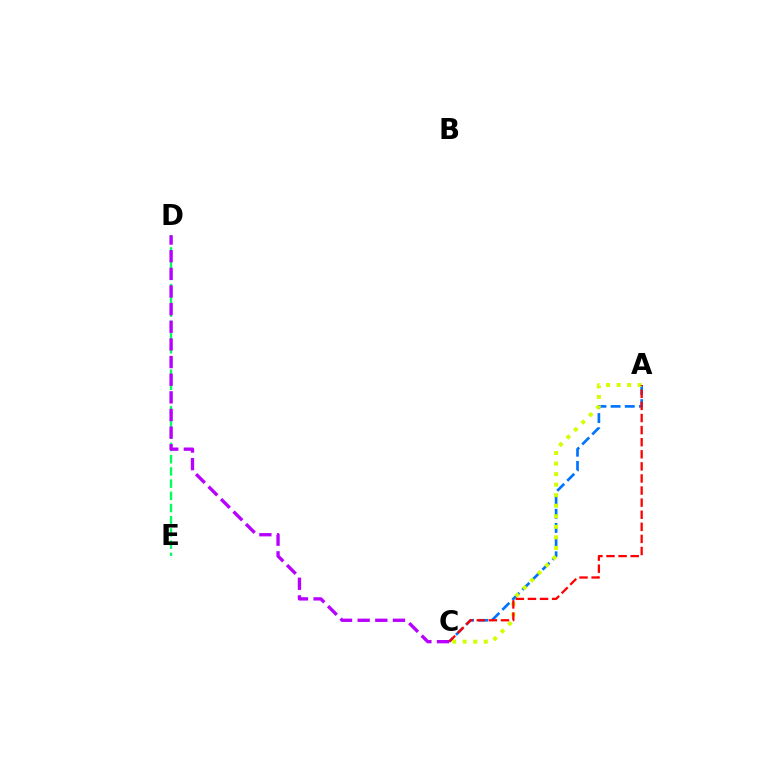{('D', 'E'): [{'color': '#00ff5c', 'line_style': 'dashed', 'thickness': 1.66}], ('A', 'C'): [{'color': '#0074ff', 'line_style': 'dashed', 'thickness': 1.93}, {'color': '#d1ff00', 'line_style': 'dotted', 'thickness': 2.86}, {'color': '#ff0000', 'line_style': 'dashed', 'thickness': 1.64}], ('C', 'D'): [{'color': '#b900ff', 'line_style': 'dashed', 'thickness': 2.4}]}